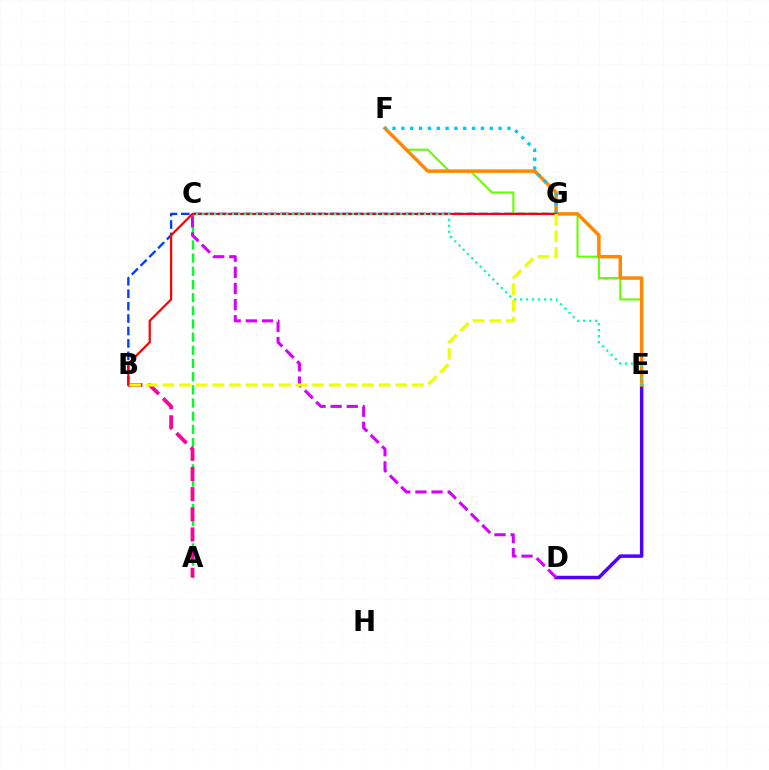{('D', 'E'): [{'color': '#4f00ff', 'line_style': 'solid', 'thickness': 2.51}], ('A', 'C'): [{'color': '#00ff27', 'line_style': 'dashed', 'thickness': 1.79}], ('B', 'G'): [{'color': '#003fff', 'line_style': 'dashed', 'thickness': 1.69}, {'color': '#ff0000', 'line_style': 'solid', 'thickness': 1.58}, {'color': '#eeff00', 'line_style': 'dashed', 'thickness': 2.26}], ('E', 'F'): [{'color': '#66ff00', 'line_style': 'solid', 'thickness': 1.5}, {'color': '#ff8800', 'line_style': 'solid', 'thickness': 2.52}], ('A', 'B'): [{'color': '#ff00a0', 'line_style': 'dashed', 'thickness': 2.74}], ('C', 'D'): [{'color': '#d600ff', 'line_style': 'dashed', 'thickness': 2.19}], ('F', 'G'): [{'color': '#00c7ff', 'line_style': 'dotted', 'thickness': 2.4}], ('C', 'E'): [{'color': '#00ffaf', 'line_style': 'dotted', 'thickness': 1.63}]}